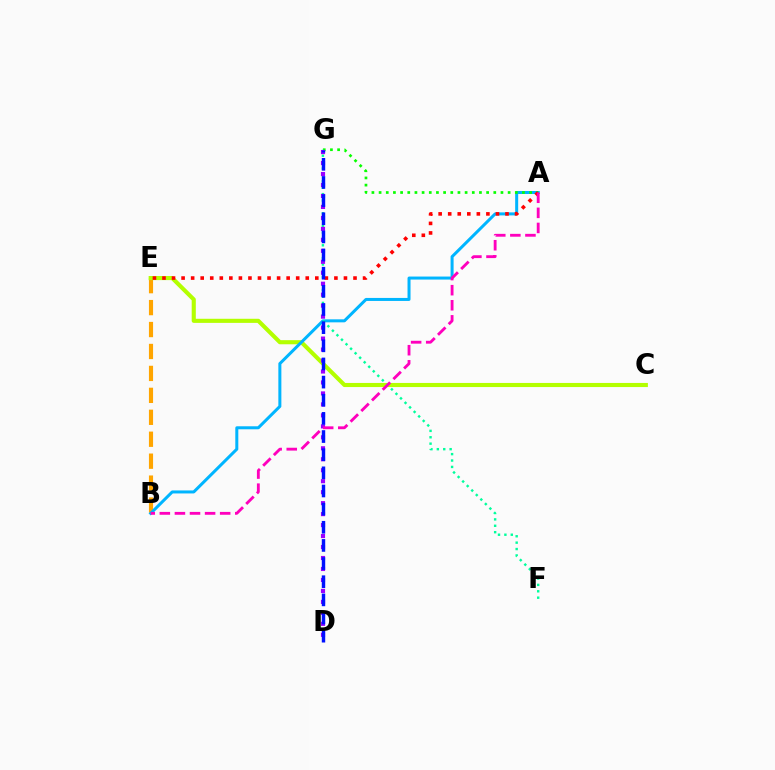{('B', 'E'): [{'color': '#ffa500', 'line_style': 'dashed', 'thickness': 2.98}], ('C', 'E'): [{'color': '#b3ff00', 'line_style': 'solid', 'thickness': 2.96}], ('A', 'B'): [{'color': '#00b5ff', 'line_style': 'solid', 'thickness': 2.17}, {'color': '#ff00bd', 'line_style': 'dashed', 'thickness': 2.05}], ('A', 'G'): [{'color': '#08ff00', 'line_style': 'dotted', 'thickness': 1.95}], ('F', 'G'): [{'color': '#00ff9d', 'line_style': 'dotted', 'thickness': 1.74}], ('A', 'E'): [{'color': '#ff0000', 'line_style': 'dotted', 'thickness': 2.6}], ('D', 'G'): [{'color': '#9b00ff', 'line_style': 'dotted', 'thickness': 2.98}, {'color': '#0010ff', 'line_style': 'dashed', 'thickness': 2.47}]}